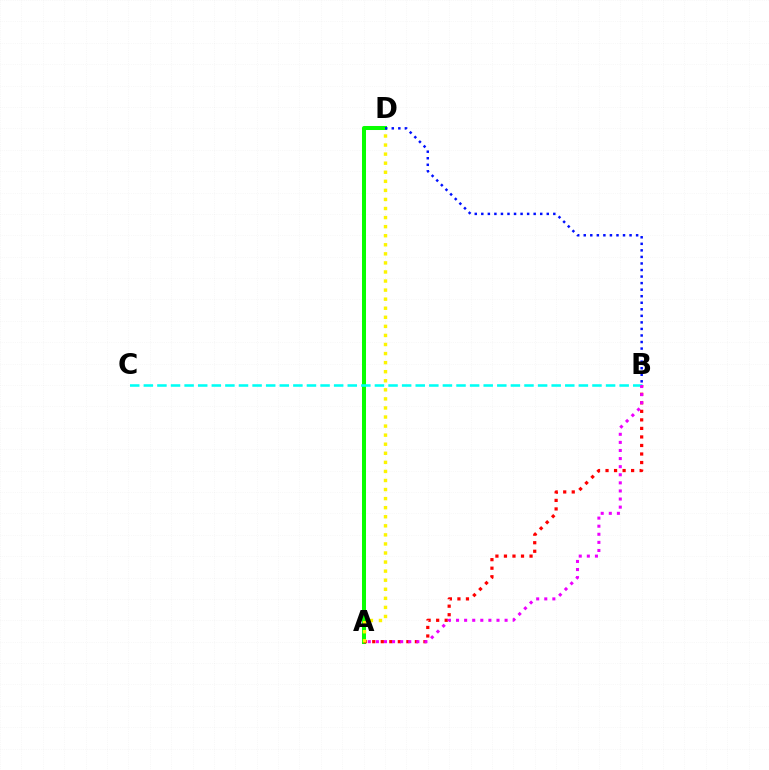{('A', 'D'): [{'color': '#08ff00', 'line_style': 'solid', 'thickness': 2.9}, {'color': '#fcf500', 'line_style': 'dotted', 'thickness': 2.46}], ('A', 'B'): [{'color': '#ff0000', 'line_style': 'dotted', 'thickness': 2.32}, {'color': '#ee00ff', 'line_style': 'dotted', 'thickness': 2.2}], ('B', 'C'): [{'color': '#00fff6', 'line_style': 'dashed', 'thickness': 1.85}], ('B', 'D'): [{'color': '#0010ff', 'line_style': 'dotted', 'thickness': 1.78}]}